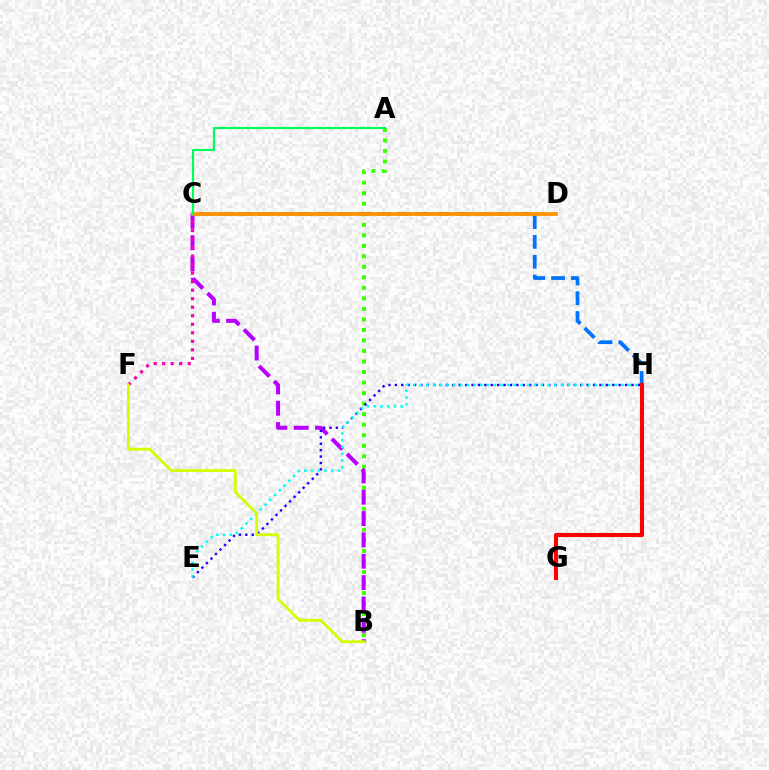{('A', 'B'): [{'color': '#3dff00', 'line_style': 'dotted', 'thickness': 2.86}], ('C', 'H'): [{'color': '#0074ff', 'line_style': 'dashed', 'thickness': 2.69}], ('B', 'C'): [{'color': '#b900ff', 'line_style': 'dashed', 'thickness': 2.9}], ('E', 'H'): [{'color': '#2500ff', 'line_style': 'dotted', 'thickness': 1.74}, {'color': '#00fff6', 'line_style': 'dotted', 'thickness': 1.83}], ('G', 'H'): [{'color': '#ff0000', 'line_style': 'solid', 'thickness': 2.95}], ('C', 'F'): [{'color': '#ff00ac', 'line_style': 'dotted', 'thickness': 2.32}], ('C', 'D'): [{'color': '#ff9400', 'line_style': 'solid', 'thickness': 2.75}], ('A', 'C'): [{'color': '#00ff5c', 'line_style': 'solid', 'thickness': 1.57}], ('B', 'F'): [{'color': '#d1ff00', 'line_style': 'solid', 'thickness': 2.01}]}